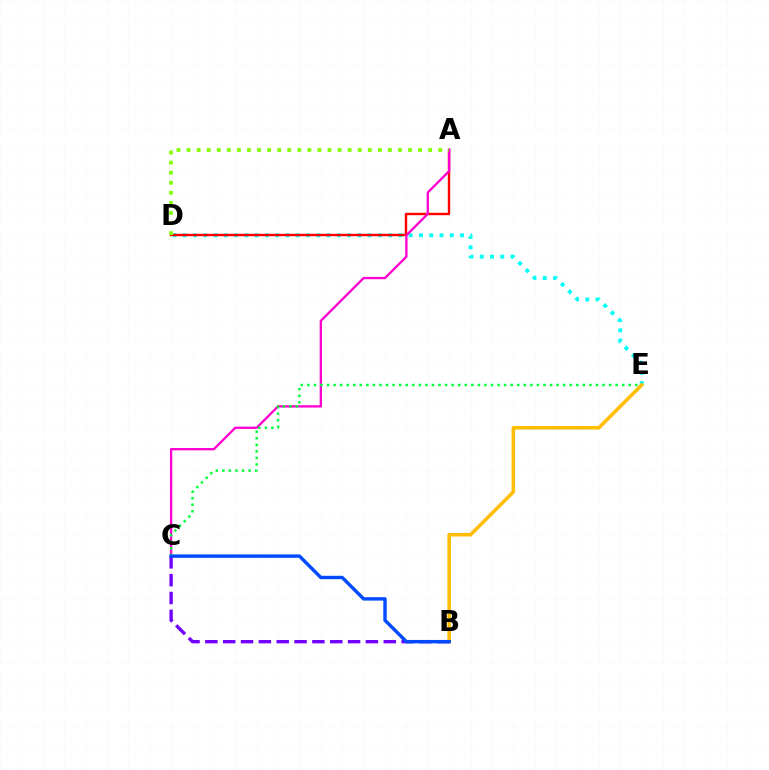{('D', 'E'): [{'color': '#00fff6', 'line_style': 'dotted', 'thickness': 2.79}], ('A', 'D'): [{'color': '#ff0000', 'line_style': 'solid', 'thickness': 1.74}, {'color': '#84ff00', 'line_style': 'dotted', 'thickness': 2.74}], ('A', 'C'): [{'color': '#ff00cf', 'line_style': 'solid', 'thickness': 1.67}], ('C', 'E'): [{'color': '#00ff39', 'line_style': 'dotted', 'thickness': 1.78}], ('B', 'E'): [{'color': '#ffbd00', 'line_style': 'solid', 'thickness': 2.55}], ('B', 'C'): [{'color': '#7200ff', 'line_style': 'dashed', 'thickness': 2.42}, {'color': '#004bff', 'line_style': 'solid', 'thickness': 2.45}]}